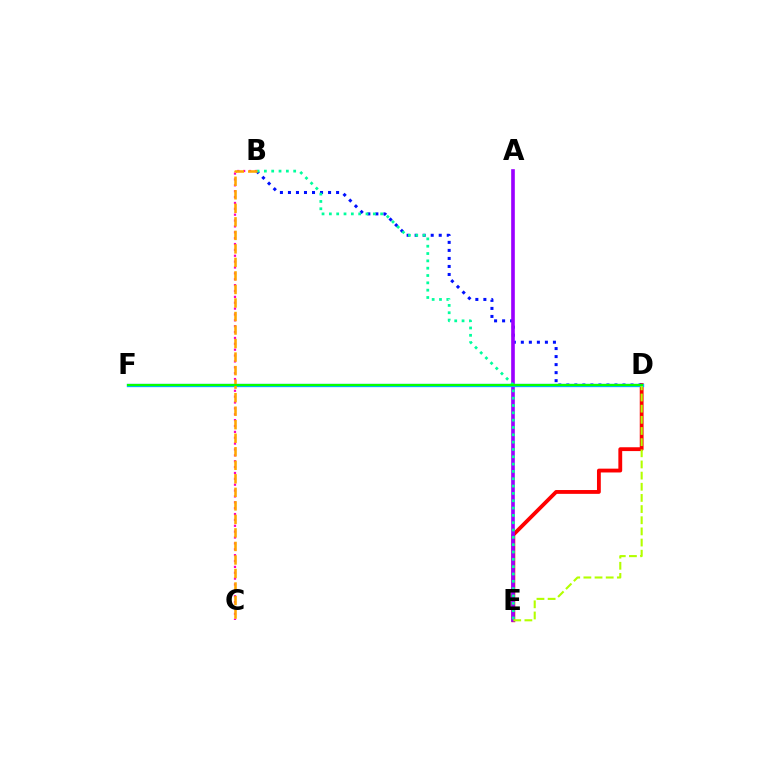{('D', 'E'): [{'color': '#ff0000', 'line_style': 'solid', 'thickness': 2.75}, {'color': '#b3ff00', 'line_style': 'dashed', 'thickness': 1.52}], ('B', 'D'): [{'color': '#0010ff', 'line_style': 'dotted', 'thickness': 2.18}], ('A', 'E'): [{'color': '#9b00ff', 'line_style': 'solid', 'thickness': 2.62}], ('B', 'C'): [{'color': '#ff00bd', 'line_style': 'dotted', 'thickness': 1.59}, {'color': '#ffa500', 'line_style': 'dashed', 'thickness': 1.84}], ('D', 'F'): [{'color': '#00b5ff', 'line_style': 'solid', 'thickness': 2.4}, {'color': '#08ff00', 'line_style': 'solid', 'thickness': 1.55}], ('B', 'E'): [{'color': '#00ff9d', 'line_style': 'dotted', 'thickness': 1.99}]}